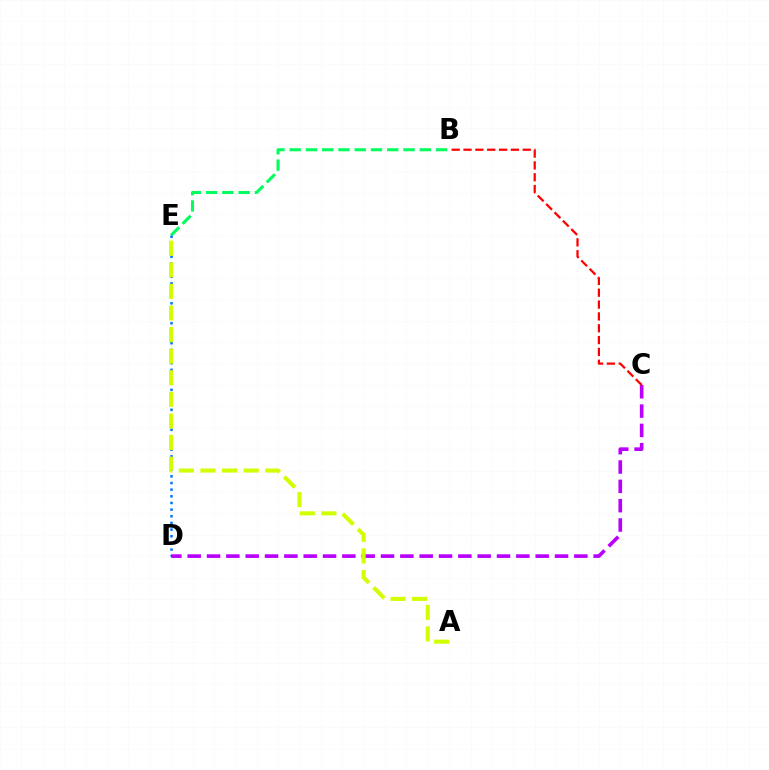{('B', 'E'): [{'color': '#00ff5c', 'line_style': 'dashed', 'thickness': 2.21}], ('D', 'E'): [{'color': '#0074ff', 'line_style': 'dotted', 'thickness': 1.81}], ('C', 'D'): [{'color': '#b900ff', 'line_style': 'dashed', 'thickness': 2.63}], ('A', 'E'): [{'color': '#d1ff00', 'line_style': 'dashed', 'thickness': 2.93}], ('B', 'C'): [{'color': '#ff0000', 'line_style': 'dashed', 'thickness': 1.61}]}